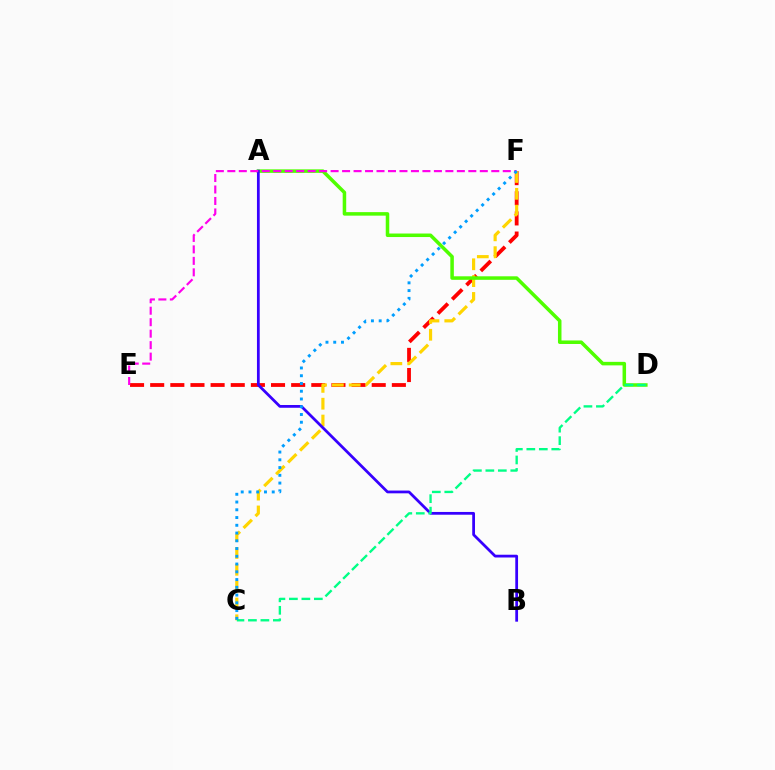{('E', 'F'): [{'color': '#ff0000', 'line_style': 'dashed', 'thickness': 2.74}, {'color': '#ff00ed', 'line_style': 'dashed', 'thickness': 1.56}], ('C', 'F'): [{'color': '#ffd500', 'line_style': 'dashed', 'thickness': 2.29}, {'color': '#009eff', 'line_style': 'dotted', 'thickness': 2.11}], ('A', 'D'): [{'color': '#4fff00', 'line_style': 'solid', 'thickness': 2.53}], ('A', 'B'): [{'color': '#3700ff', 'line_style': 'solid', 'thickness': 1.99}], ('C', 'D'): [{'color': '#00ff86', 'line_style': 'dashed', 'thickness': 1.69}]}